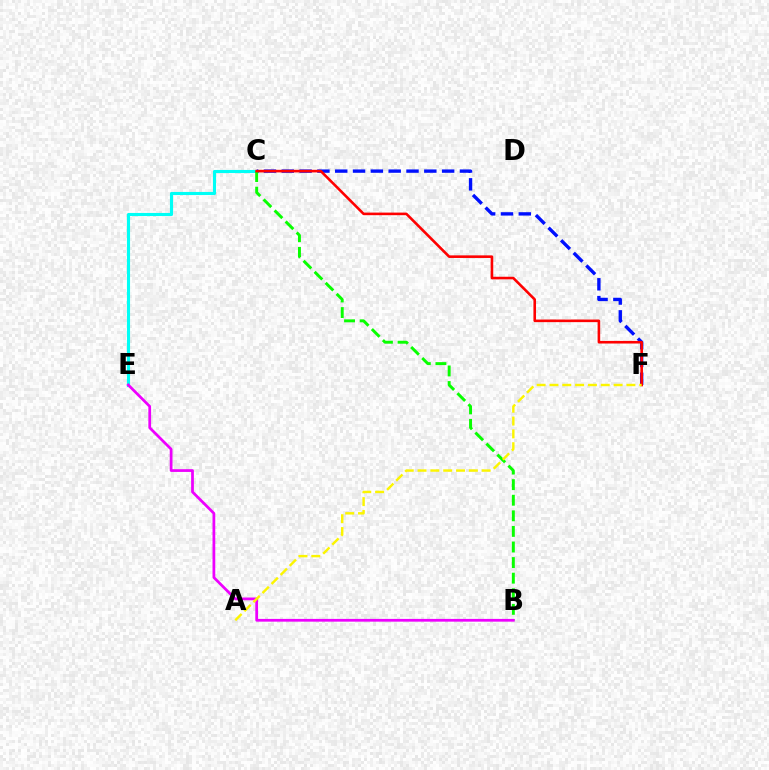{('C', 'E'): [{'color': '#00fff6', 'line_style': 'solid', 'thickness': 2.23}], ('C', 'F'): [{'color': '#0010ff', 'line_style': 'dashed', 'thickness': 2.42}, {'color': '#ff0000', 'line_style': 'solid', 'thickness': 1.87}], ('B', 'C'): [{'color': '#08ff00', 'line_style': 'dashed', 'thickness': 2.12}], ('B', 'E'): [{'color': '#ee00ff', 'line_style': 'solid', 'thickness': 1.98}], ('A', 'F'): [{'color': '#fcf500', 'line_style': 'dashed', 'thickness': 1.74}]}